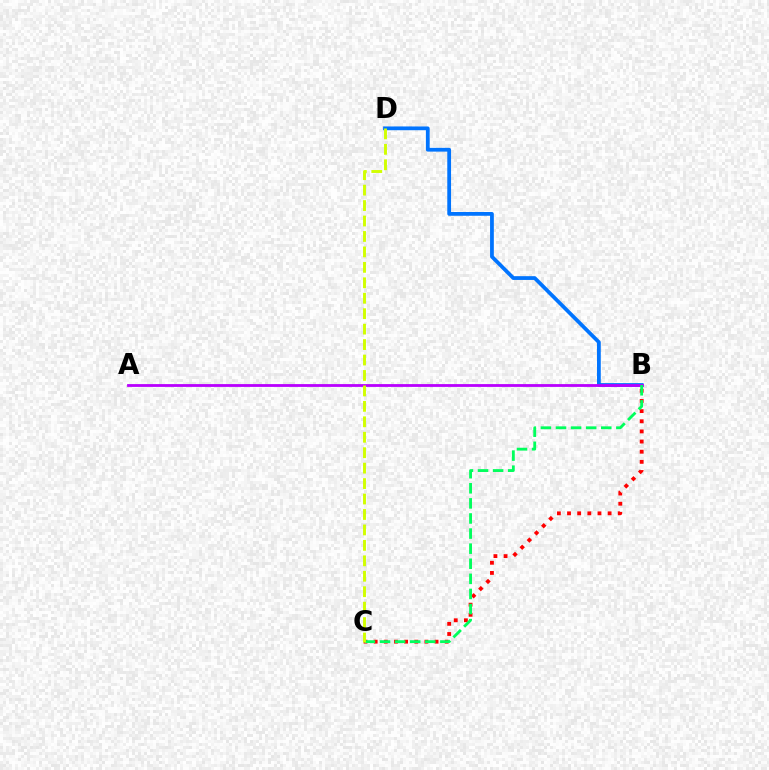{('B', 'C'): [{'color': '#ff0000', 'line_style': 'dotted', 'thickness': 2.76}, {'color': '#00ff5c', 'line_style': 'dashed', 'thickness': 2.05}], ('B', 'D'): [{'color': '#0074ff', 'line_style': 'solid', 'thickness': 2.72}], ('A', 'B'): [{'color': '#b900ff', 'line_style': 'solid', 'thickness': 2.02}], ('C', 'D'): [{'color': '#d1ff00', 'line_style': 'dashed', 'thickness': 2.1}]}